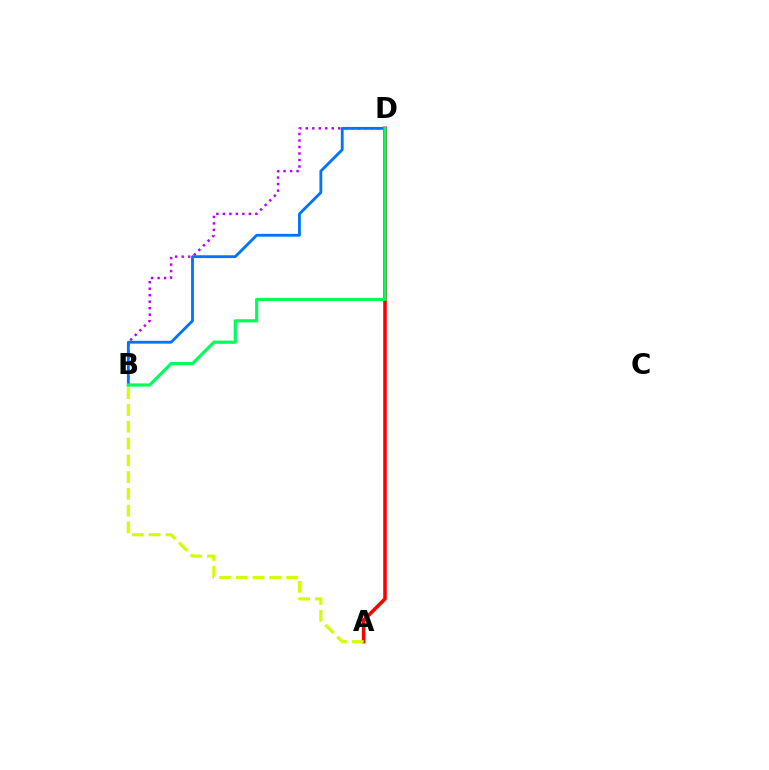{('B', 'D'): [{'color': '#b900ff', 'line_style': 'dotted', 'thickness': 1.77}, {'color': '#0074ff', 'line_style': 'solid', 'thickness': 2.04}, {'color': '#00ff5c', 'line_style': 'solid', 'thickness': 2.28}], ('A', 'D'): [{'color': '#ff0000', 'line_style': 'solid', 'thickness': 2.56}], ('A', 'B'): [{'color': '#d1ff00', 'line_style': 'dashed', 'thickness': 2.28}]}